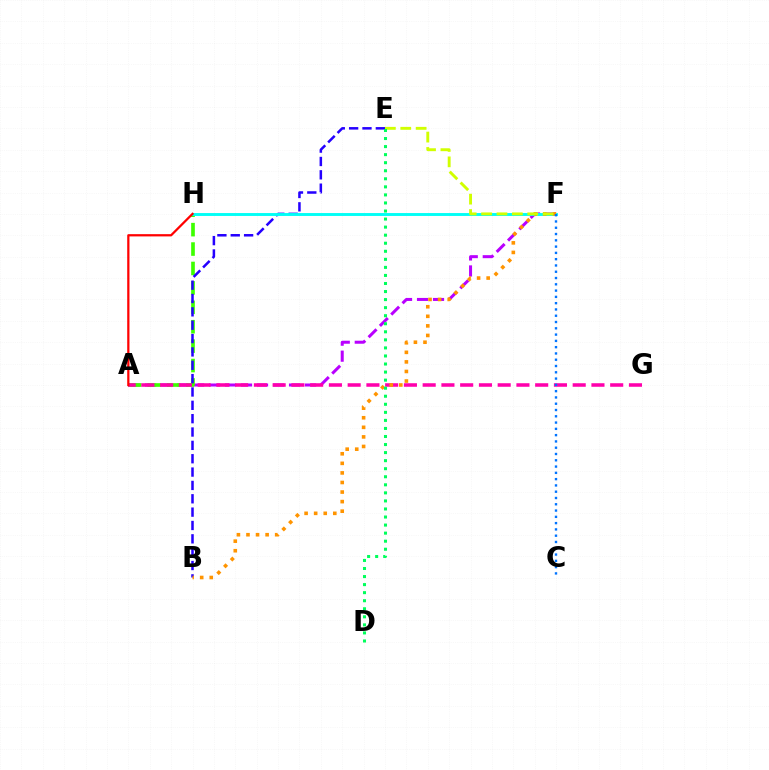{('A', 'F'): [{'color': '#b900ff', 'line_style': 'dashed', 'thickness': 2.17}], ('A', 'H'): [{'color': '#3dff00', 'line_style': 'dashed', 'thickness': 2.64}, {'color': '#ff0000', 'line_style': 'solid', 'thickness': 1.62}], ('B', 'E'): [{'color': '#2500ff', 'line_style': 'dashed', 'thickness': 1.81}], ('A', 'G'): [{'color': '#ff00ac', 'line_style': 'dashed', 'thickness': 2.55}], ('F', 'H'): [{'color': '#00fff6', 'line_style': 'solid', 'thickness': 2.09}], ('B', 'F'): [{'color': '#ff9400', 'line_style': 'dotted', 'thickness': 2.6}], ('E', 'F'): [{'color': '#d1ff00', 'line_style': 'dashed', 'thickness': 2.09}], ('D', 'E'): [{'color': '#00ff5c', 'line_style': 'dotted', 'thickness': 2.19}], ('C', 'F'): [{'color': '#0074ff', 'line_style': 'dotted', 'thickness': 1.71}]}